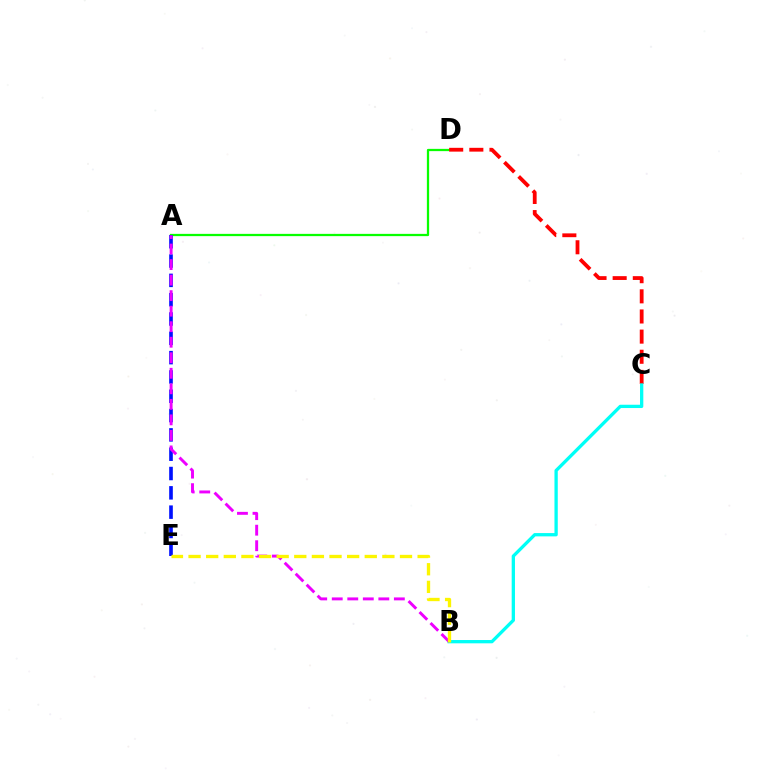{('A', 'D'): [{'color': '#08ff00', 'line_style': 'solid', 'thickness': 1.63}], ('C', 'D'): [{'color': '#ff0000', 'line_style': 'dashed', 'thickness': 2.74}], ('A', 'E'): [{'color': '#0010ff', 'line_style': 'dashed', 'thickness': 2.62}], ('B', 'C'): [{'color': '#00fff6', 'line_style': 'solid', 'thickness': 2.37}], ('A', 'B'): [{'color': '#ee00ff', 'line_style': 'dashed', 'thickness': 2.11}], ('B', 'E'): [{'color': '#fcf500', 'line_style': 'dashed', 'thickness': 2.39}]}